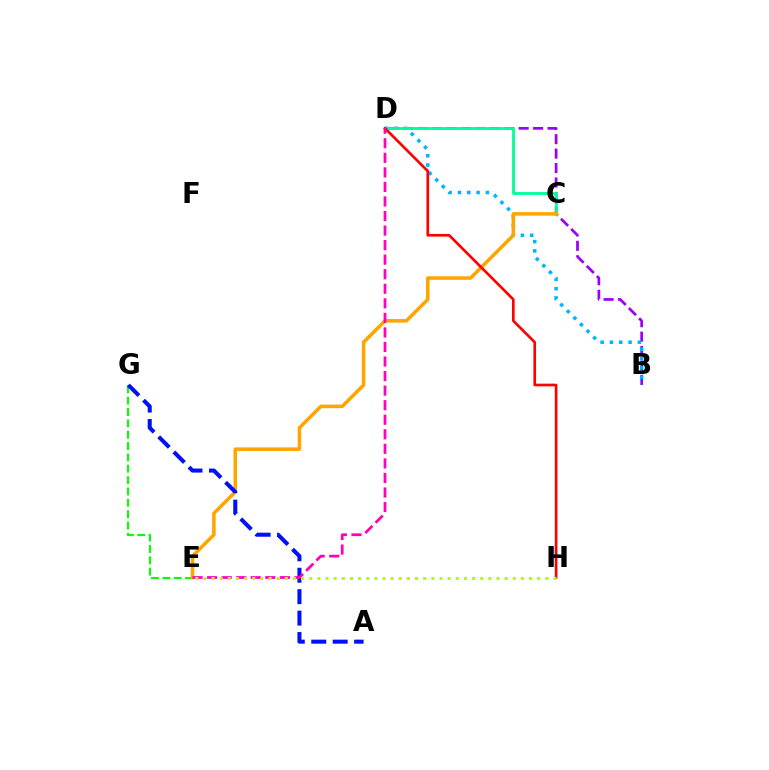{('E', 'G'): [{'color': '#08ff00', 'line_style': 'dashed', 'thickness': 1.54}], ('B', 'D'): [{'color': '#9b00ff', 'line_style': 'dashed', 'thickness': 1.96}, {'color': '#00b5ff', 'line_style': 'dotted', 'thickness': 2.53}], ('C', 'D'): [{'color': '#00ff9d', 'line_style': 'solid', 'thickness': 2.03}], ('C', 'E'): [{'color': '#ffa500', 'line_style': 'solid', 'thickness': 2.56}], ('A', 'G'): [{'color': '#0010ff', 'line_style': 'dashed', 'thickness': 2.91}], ('D', 'H'): [{'color': '#ff0000', 'line_style': 'solid', 'thickness': 1.92}], ('D', 'E'): [{'color': '#ff00bd', 'line_style': 'dashed', 'thickness': 1.98}], ('E', 'H'): [{'color': '#b3ff00', 'line_style': 'dotted', 'thickness': 2.21}]}